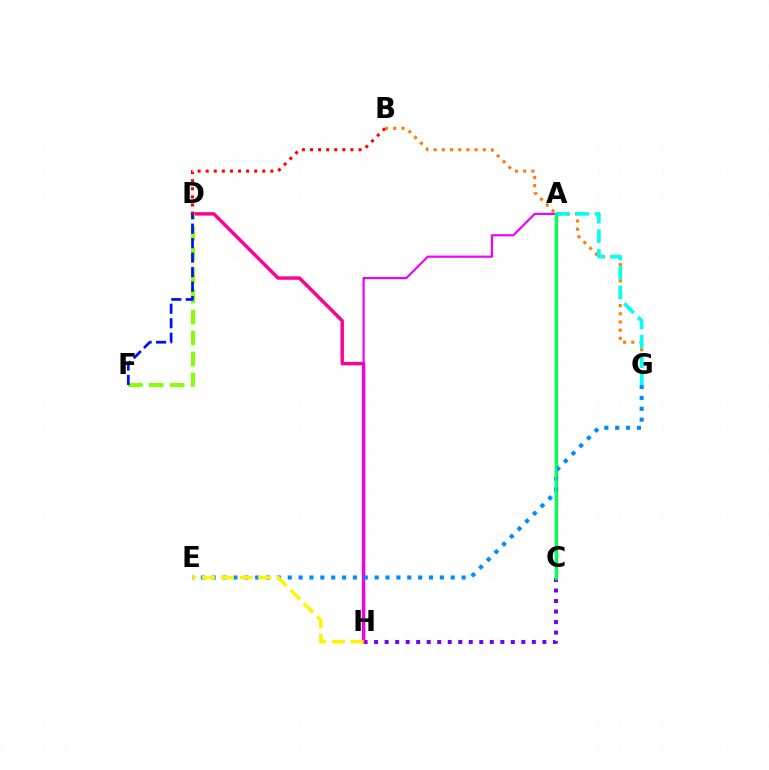{('C', 'H'): [{'color': '#7200ff', 'line_style': 'dotted', 'thickness': 2.86}], ('A', 'C'): [{'color': '#08ff00', 'line_style': 'solid', 'thickness': 2.34}, {'color': '#00ff74', 'line_style': 'solid', 'thickness': 1.79}], ('B', 'G'): [{'color': '#ff7c00', 'line_style': 'dotted', 'thickness': 2.23}], ('D', 'H'): [{'color': '#ff0094', 'line_style': 'solid', 'thickness': 2.47}], ('A', 'G'): [{'color': '#00fff6', 'line_style': 'dashed', 'thickness': 2.64}], ('D', 'F'): [{'color': '#84ff00', 'line_style': 'dashed', 'thickness': 2.84}, {'color': '#0010ff', 'line_style': 'dashed', 'thickness': 1.97}], ('A', 'H'): [{'color': '#ee00ff', 'line_style': 'solid', 'thickness': 1.57}], ('E', 'G'): [{'color': '#008cff', 'line_style': 'dotted', 'thickness': 2.95}], ('B', 'D'): [{'color': '#ff0000', 'line_style': 'dotted', 'thickness': 2.2}], ('E', 'H'): [{'color': '#fcf500', 'line_style': 'dashed', 'thickness': 2.55}]}